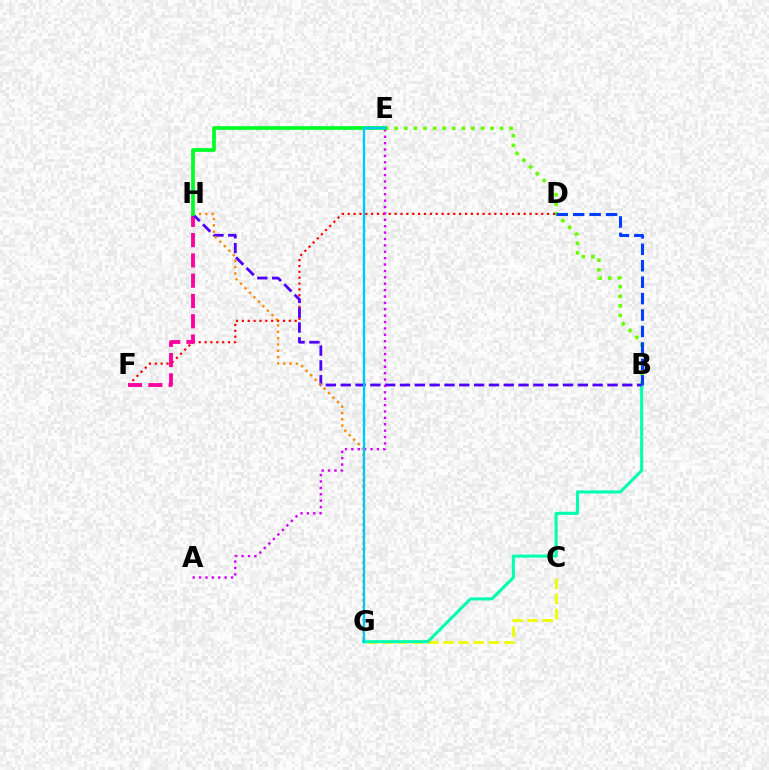{('B', 'E'): [{'color': '#66ff00', 'line_style': 'dotted', 'thickness': 2.6}], ('C', 'G'): [{'color': '#eeff00', 'line_style': 'dashed', 'thickness': 2.06}], ('D', 'F'): [{'color': '#ff0000', 'line_style': 'dotted', 'thickness': 1.59}], ('F', 'H'): [{'color': '#ff00a0', 'line_style': 'dashed', 'thickness': 2.76}], ('B', 'G'): [{'color': '#00ffaf', 'line_style': 'solid', 'thickness': 2.22}], ('B', 'H'): [{'color': '#4f00ff', 'line_style': 'dashed', 'thickness': 2.01}], ('G', 'H'): [{'color': '#ff8800', 'line_style': 'dotted', 'thickness': 1.72}], ('B', 'D'): [{'color': '#003fff', 'line_style': 'dashed', 'thickness': 2.23}], ('A', 'E'): [{'color': '#d600ff', 'line_style': 'dotted', 'thickness': 1.74}], ('E', 'H'): [{'color': '#00ff27', 'line_style': 'solid', 'thickness': 2.68}], ('E', 'G'): [{'color': '#00c7ff', 'line_style': 'solid', 'thickness': 1.71}]}